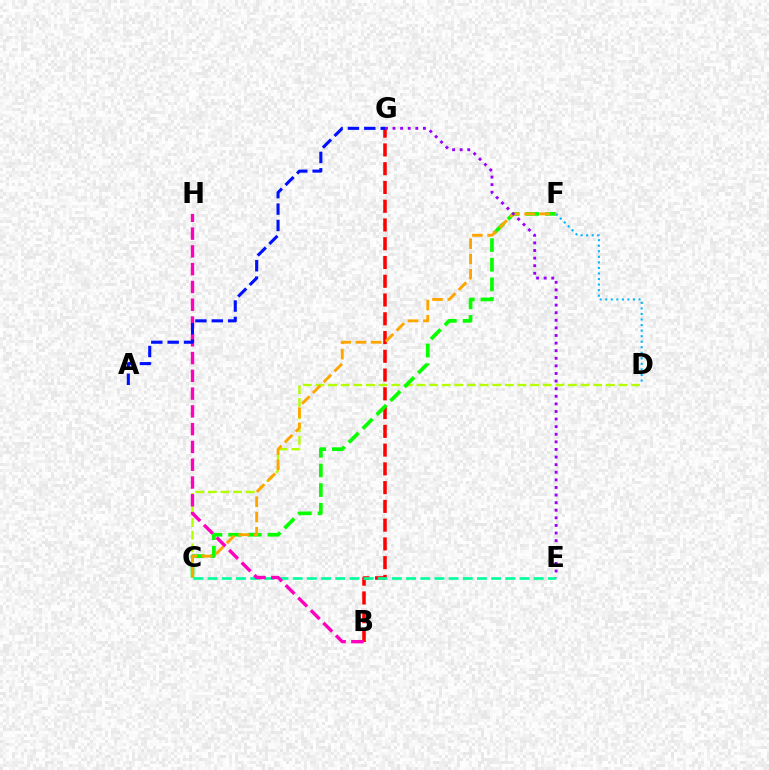{('C', 'D'): [{'color': '#b3ff00', 'line_style': 'dashed', 'thickness': 1.72}], ('B', 'G'): [{'color': '#ff0000', 'line_style': 'dashed', 'thickness': 2.55}], ('C', 'E'): [{'color': '#00ff9d', 'line_style': 'dashed', 'thickness': 1.93}], ('C', 'F'): [{'color': '#08ff00', 'line_style': 'dashed', 'thickness': 2.67}, {'color': '#ffa500', 'line_style': 'dashed', 'thickness': 2.07}], ('D', 'F'): [{'color': '#00b5ff', 'line_style': 'dotted', 'thickness': 1.51}], ('B', 'H'): [{'color': '#ff00bd', 'line_style': 'dashed', 'thickness': 2.42}], ('E', 'G'): [{'color': '#9b00ff', 'line_style': 'dotted', 'thickness': 2.06}], ('A', 'G'): [{'color': '#0010ff', 'line_style': 'dashed', 'thickness': 2.23}]}